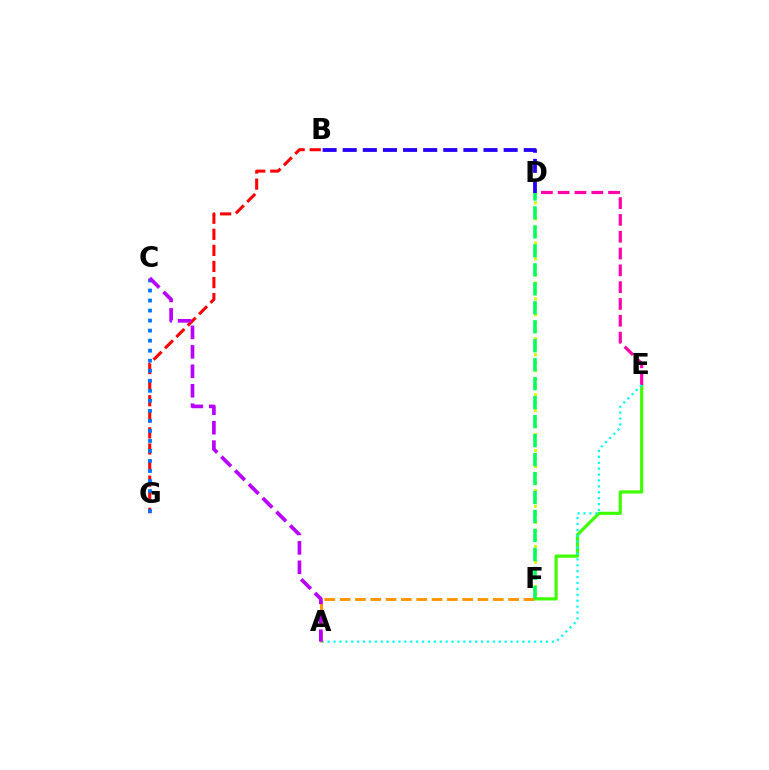{('B', 'G'): [{'color': '#ff0000', 'line_style': 'dashed', 'thickness': 2.19}], ('E', 'F'): [{'color': '#3dff00', 'line_style': 'solid', 'thickness': 2.28}], ('D', 'E'): [{'color': '#ff00ac', 'line_style': 'dashed', 'thickness': 2.28}], ('D', 'F'): [{'color': '#d1ff00', 'line_style': 'dotted', 'thickness': 2.17}, {'color': '#00ff5c', 'line_style': 'dashed', 'thickness': 2.58}], ('A', 'E'): [{'color': '#00fff6', 'line_style': 'dotted', 'thickness': 1.6}], ('C', 'G'): [{'color': '#0074ff', 'line_style': 'dotted', 'thickness': 2.72}], ('A', 'F'): [{'color': '#ff9400', 'line_style': 'dashed', 'thickness': 2.08}], ('A', 'C'): [{'color': '#b900ff', 'line_style': 'dashed', 'thickness': 2.64}], ('B', 'D'): [{'color': '#2500ff', 'line_style': 'dashed', 'thickness': 2.73}]}